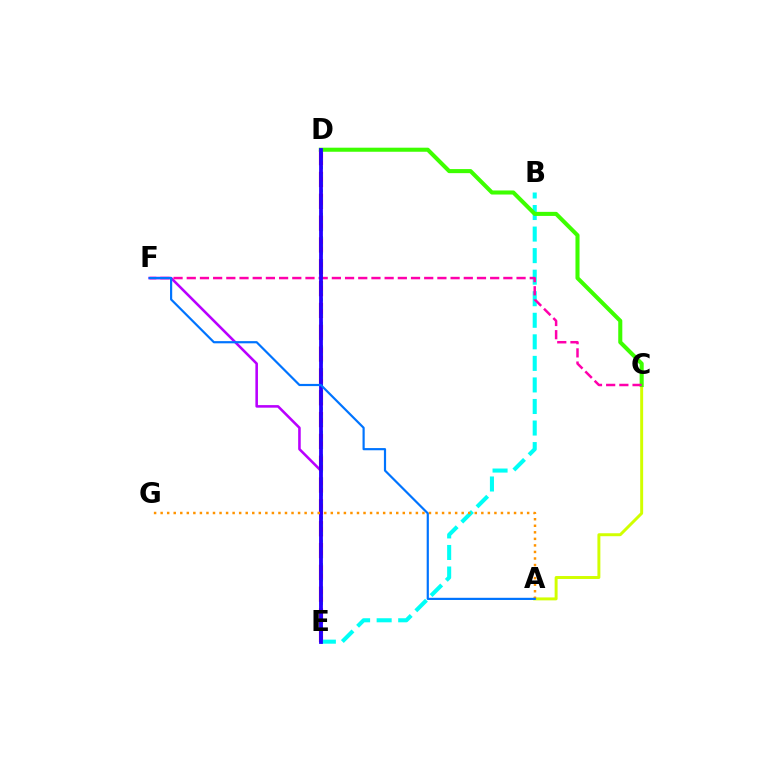{('E', 'F'): [{'color': '#b900ff', 'line_style': 'solid', 'thickness': 1.85}], ('A', 'C'): [{'color': '#d1ff00', 'line_style': 'solid', 'thickness': 2.13}], ('D', 'E'): [{'color': '#ff0000', 'line_style': 'dashed', 'thickness': 2.97}, {'color': '#00ff5c', 'line_style': 'dotted', 'thickness': 2.11}, {'color': '#2500ff', 'line_style': 'solid', 'thickness': 2.73}], ('B', 'E'): [{'color': '#00fff6', 'line_style': 'dashed', 'thickness': 2.93}], ('C', 'D'): [{'color': '#3dff00', 'line_style': 'solid', 'thickness': 2.93}], ('C', 'F'): [{'color': '#ff00ac', 'line_style': 'dashed', 'thickness': 1.79}], ('A', 'G'): [{'color': '#ff9400', 'line_style': 'dotted', 'thickness': 1.78}], ('A', 'F'): [{'color': '#0074ff', 'line_style': 'solid', 'thickness': 1.57}]}